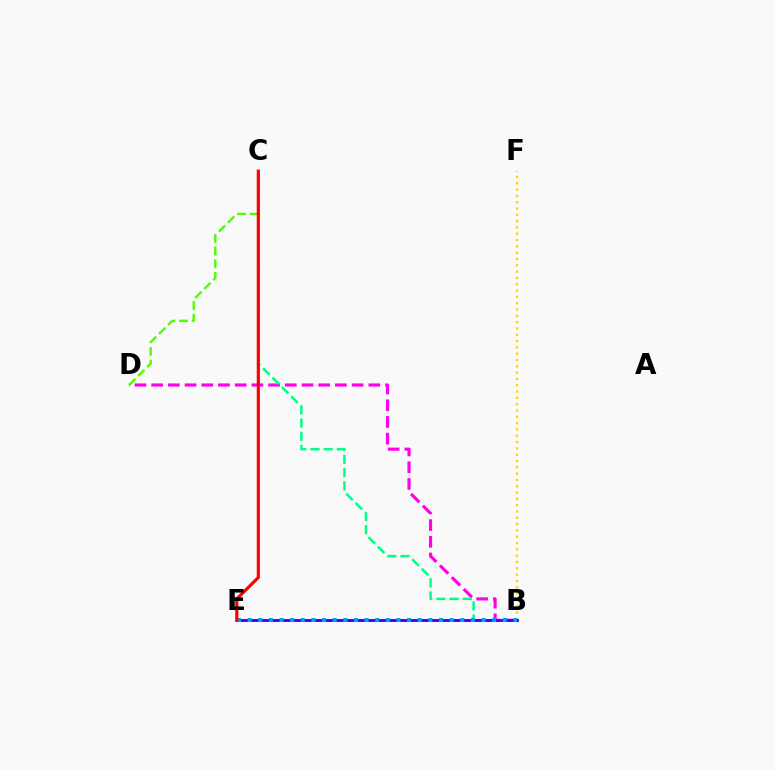{('C', 'D'): [{'color': '#4fff00', 'line_style': 'dashed', 'thickness': 1.73}], ('B', 'D'): [{'color': '#ff00ed', 'line_style': 'dashed', 'thickness': 2.27}], ('B', 'C'): [{'color': '#00ff86', 'line_style': 'dashed', 'thickness': 1.8}], ('B', 'F'): [{'color': '#ffd500', 'line_style': 'dotted', 'thickness': 1.71}], ('B', 'E'): [{'color': '#3700ff', 'line_style': 'solid', 'thickness': 2.05}, {'color': '#009eff', 'line_style': 'dotted', 'thickness': 2.89}], ('C', 'E'): [{'color': '#ff0000', 'line_style': 'solid', 'thickness': 2.29}]}